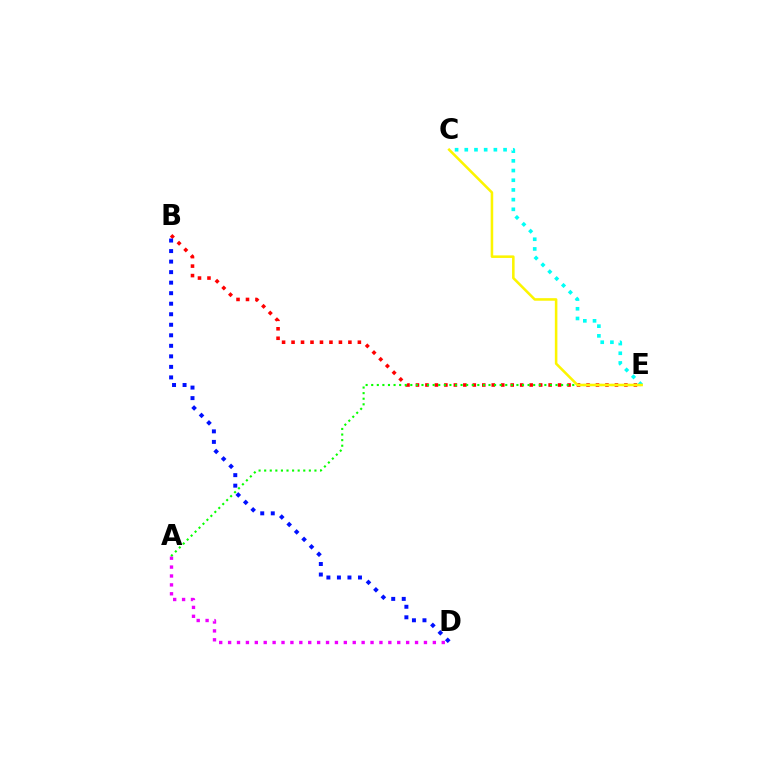{('B', 'E'): [{'color': '#ff0000', 'line_style': 'dotted', 'thickness': 2.57}], ('B', 'D'): [{'color': '#0010ff', 'line_style': 'dotted', 'thickness': 2.86}], ('C', 'E'): [{'color': '#00fff6', 'line_style': 'dotted', 'thickness': 2.63}, {'color': '#fcf500', 'line_style': 'solid', 'thickness': 1.84}], ('A', 'D'): [{'color': '#ee00ff', 'line_style': 'dotted', 'thickness': 2.42}], ('A', 'E'): [{'color': '#08ff00', 'line_style': 'dotted', 'thickness': 1.52}]}